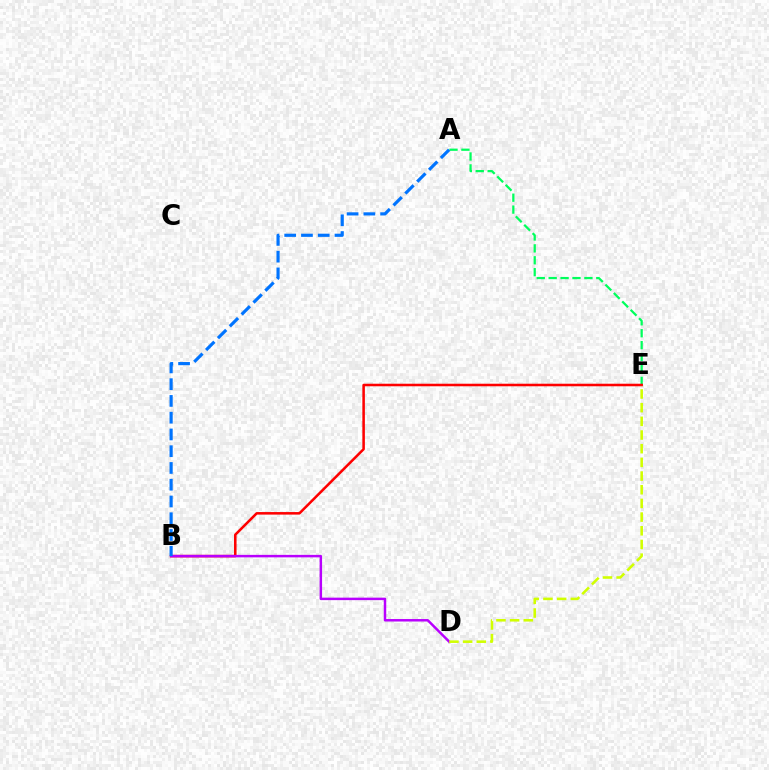{('A', 'E'): [{'color': '#00ff5c', 'line_style': 'dashed', 'thickness': 1.62}], ('B', 'E'): [{'color': '#ff0000', 'line_style': 'solid', 'thickness': 1.83}], ('B', 'D'): [{'color': '#b900ff', 'line_style': 'solid', 'thickness': 1.78}], ('D', 'E'): [{'color': '#d1ff00', 'line_style': 'dashed', 'thickness': 1.86}], ('A', 'B'): [{'color': '#0074ff', 'line_style': 'dashed', 'thickness': 2.28}]}